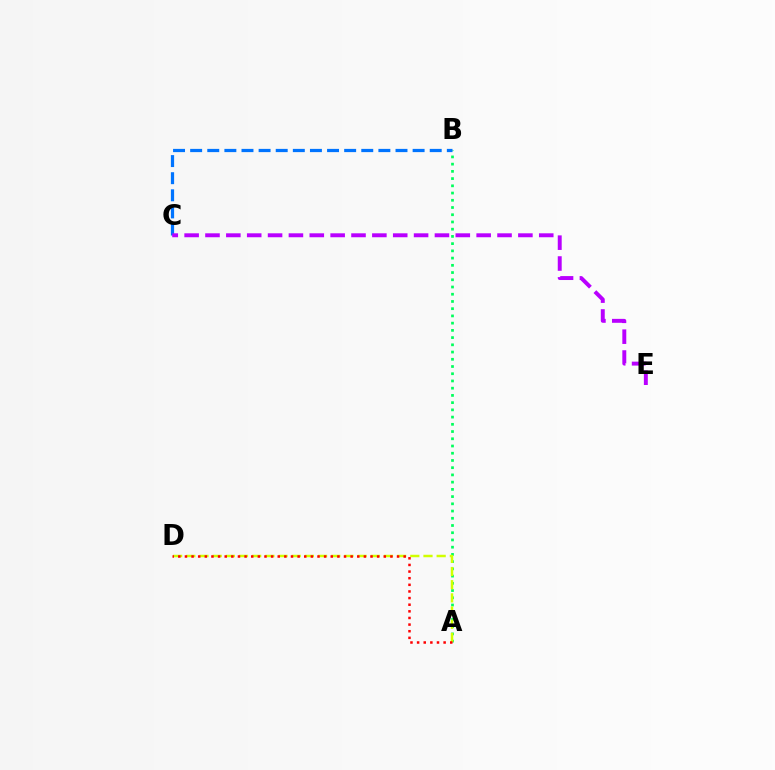{('A', 'B'): [{'color': '#00ff5c', 'line_style': 'dotted', 'thickness': 1.96}], ('B', 'C'): [{'color': '#0074ff', 'line_style': 'dashed', 'thickness': 2.32}], ('C', 'E'): [{'color': '#b900ff', 'line_style': 'dashed', 'thickness': 2.83}], ('A', 'D'): [{'color': '#d1ff00', 'line_style': 'dashed', 'thickness': 1.79}, {'color': '#ff0000', 'line_style': 'dotted', 'thickness': 1.8}]}